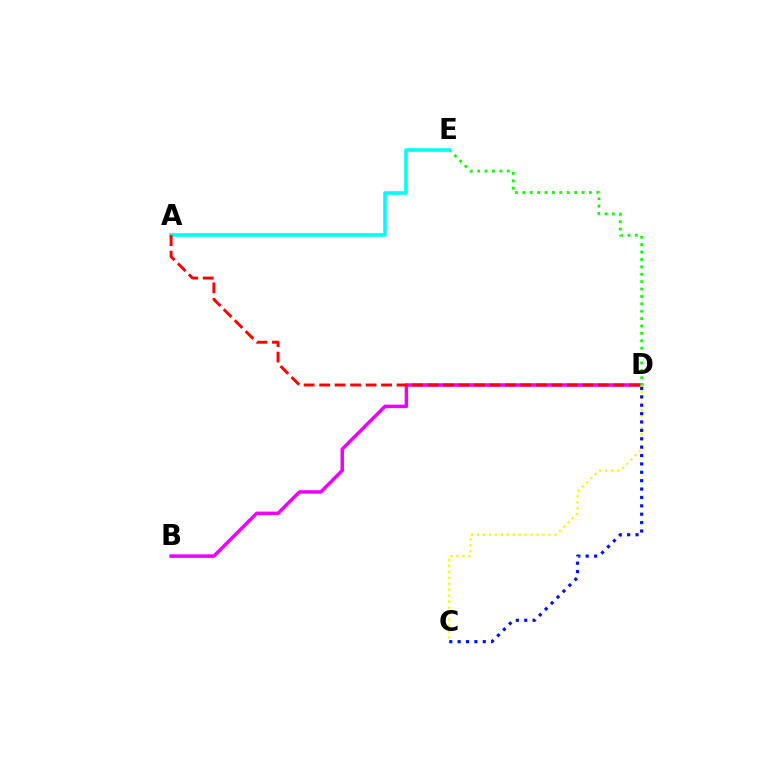{('B', 'D'): [{'color': '#ee00ff', 'line_style': 'solid', 'thickness': 2.51}], ('C', 'D'): [{'color': '#fcf500', 'line_style': 'dotted', 'thickness': 1.62}, {'color': '#0010ff', 'line_style': 'dotted', 'thickness': 2.28}], ('D', 'E'): [{'color': '#08ff00', 'line_style': 'dotted', 'thickness': 2.01}], ('A', 'E'): [{'color': '#00fff6', 'line_style': 'solid', 'thickness': 2.6}], ('A', 'D'): [{'color': '#ff0000', 'line_style': 'dashed', 'thickness': 2.1}]}